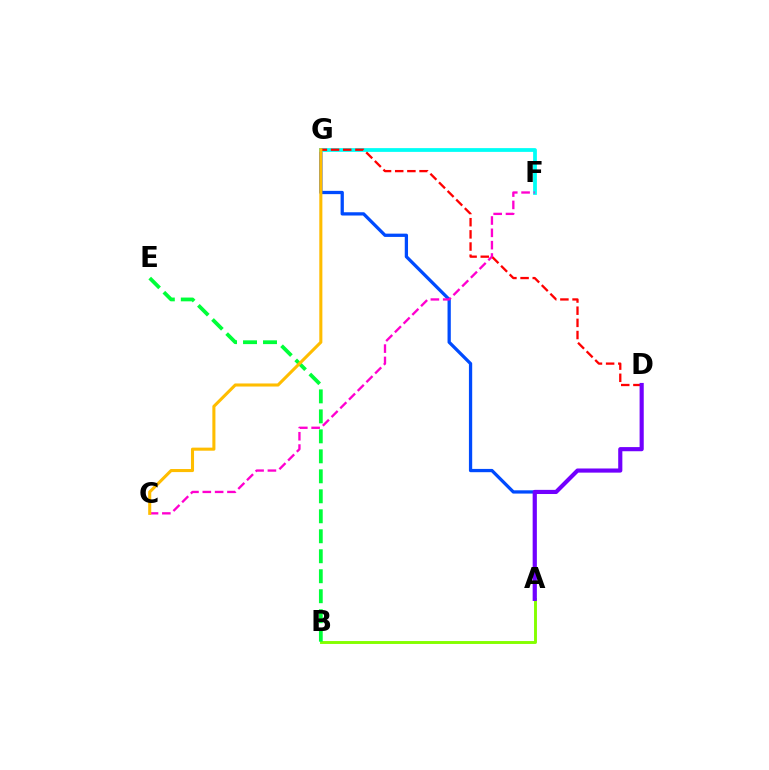{('A', 'B'): [{'color': '#84ff00', 'line_style': 'solid', 'thickness': 2.09}], ('A', 'G'): [{'color': '#004bff', 'line_style': 'solid', 'thickness': 2.35}], ('B', 'E'): [{'color': '#00ff39', 'line_style': 'dashed', 'thickness': 2.71}], ('F', 'G'): [{'color': '#00fff6', 'line_style': 'solid', 'thickness': 2.71}], ('C', 'F'): [{'color': '#ff00cf', 'line_style': 'dashed', 'thickness': 1.67}], ('D', 'G'): [{'color': '#ff0000', 'line_style': 'dashed', 'thickness': 1.65}], ('C', 'G'): [{'color': '#ffbd00', 'line_style': 'solid', 'thickness': 2.21}], ('A', 'D'): [{'color': '#7200ff', 'line_style': 'solid', 'thickness': 2.98}]}